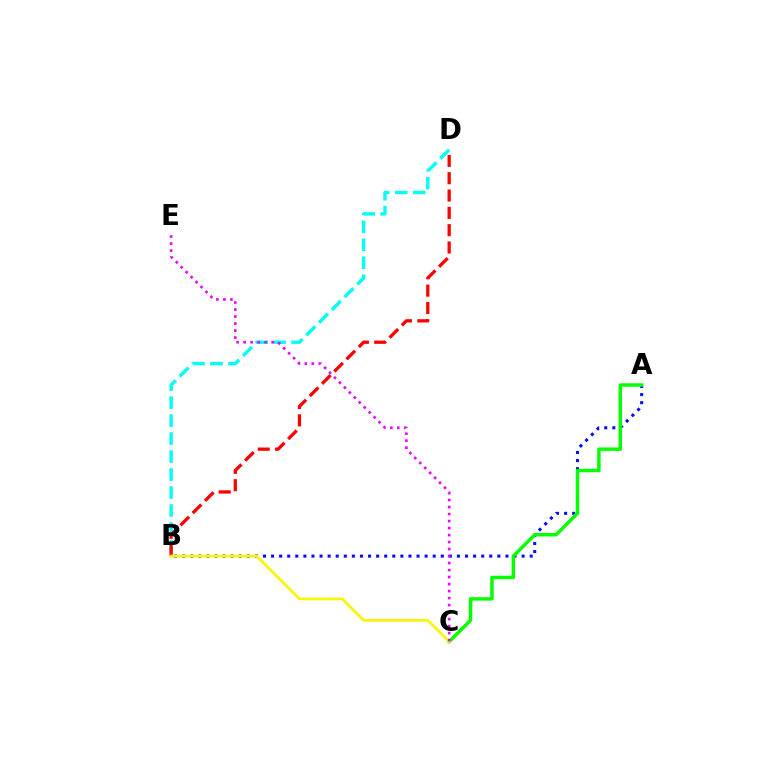{('A', 'B'): [{'color': '#0010ff', 'line_style': 'dotted', 'thickness': 2.2}], ('B', 'D'): [{'color': '#00fff6', 'line_style': 'dashed', 'thickness': 2.44}, {'color': '#ff0000', 'line_style': 'dashed', 'thickness': 2.35}], ('A', 'C'): [{'color': '#08ff00', 'line_style': 'solid', 'thickness': 2.49}], ('B', 'C'): [{'color': '#fcf500', 'line_style': 'solid', 'thickness': 1.93}], ('C', 'E'): [{'color': '#ee00ff', 'line_style': 'dotted', 'thickness': 1.9}]}